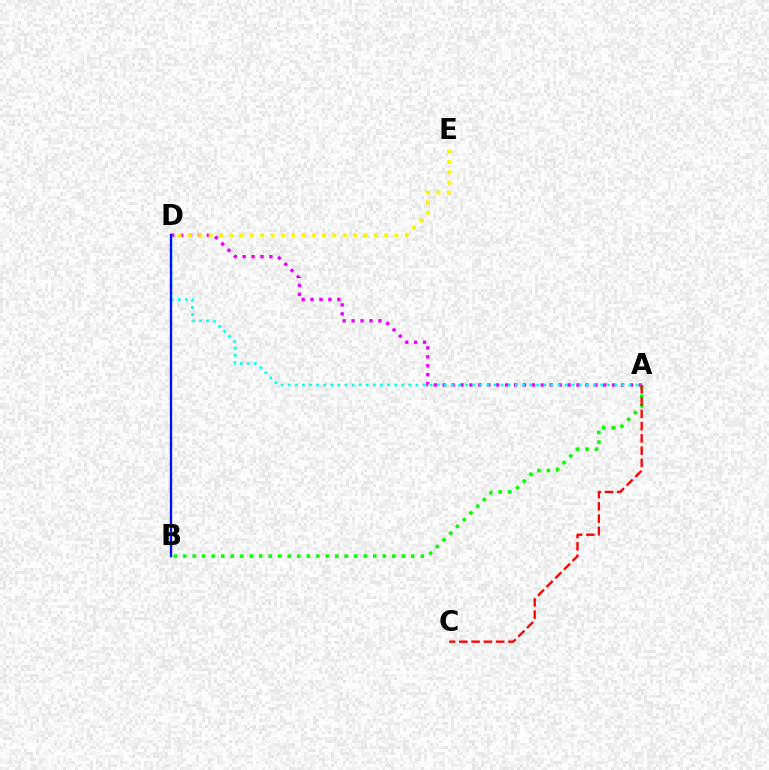{('A', 'D'): [{'color': '#ee00ff', 'line_style': 'dotted', 'thickness': 2.42}, {'color': '#00fff6', 'line_style': 'dotted', 'thickness': 1.93}], ('A', 'B'): [{'color': '#08ff00', 'line_style': 'dotted', 'thickness': 2.58}], ('D', 'E'): [{'color': '#fcf500', 'line_style': 'dotted', 'thickness': 2.8}], ('A', 'C'): [{'color': '#ff0000', 'line_style': 'dashed', 'thickness': 1.67}], ('B', 'D'): [{'color': '#0010ff', 'line_style': 'solid', 'thickness': 1.7}]}